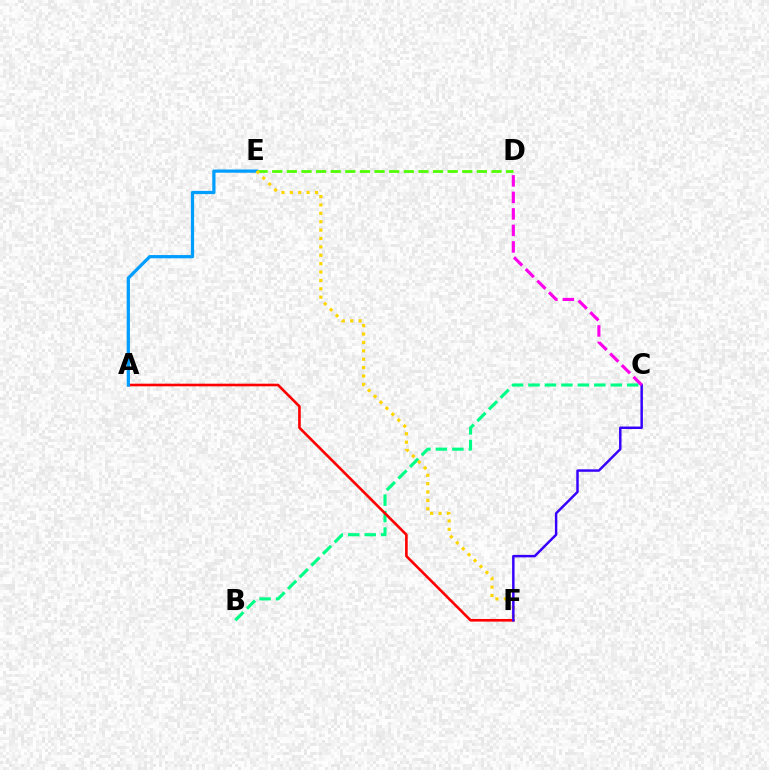{('D', 'E'): [{'color': '#4fff00', 'line_style': 'dashed', 'thickness': 1.99}], ('B', 'C'): [{'color': '#00ff86', 'line_style': 'dashed', 'thickness': 2.24}], ('A', 'F'): [{'color': '#ff0000', 'line_style': 'solid', 'thickness': 1.89}], ('A', 'E'): [{'color': '#009eff', 'line_style': 'solid', 'thickness': 2.33}], ('E', 'F'): [{'color': '#ffd500', 'line_style': 'dotted', 'thickness': 2.28}], ('C', 'F'): [{'color': '#3700ff', 'line_style': 'solid', 'thickness': 1.77}], ('C', 'D'): [{'color': '#ff00ed', 'line_style': 'dashed', 'thickness': 2.24}]}